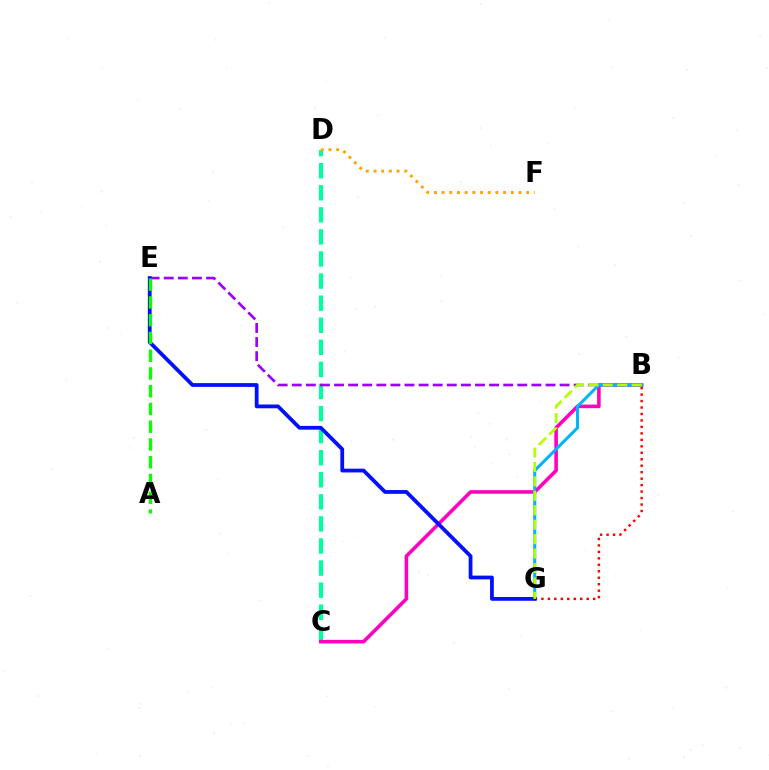{('C', 'D'): [{'color': '#00ff9d', 'line_style': 'dashed', 'thickness': 3.0}], ('B', 'E'): [{'color': '#9b00ff', 'line_style': 'dashed', 'thickness': 1.92}], ('B', 'C'): [{'color': '#ff00bd', 'line_style': 'solid', 'thickness': 2.58}], ('B', 'G'): [{'color': '#00b5ff', 'line_style': 'solid', 'thickness': 2.2}, {'color': '#ff0000', 'line_style': 'dotted', 'thickness': 1.76}, {'color': '#b3ff00', 'line_style': 'dashed', 'thickness': 1.96}], ('E', 'G'): [{'color': '#0010ff', 'line_style': 'solid', 'thickness': 2.72}], ('D', 'F'): [{'color': '#ffa500', 'line_style': 'dotted', 'thickness': 2.09}], ('A', 'E'): [{'color': '#08ff00', 'line_style': 'dashed', 'thickness': 2.41}]}